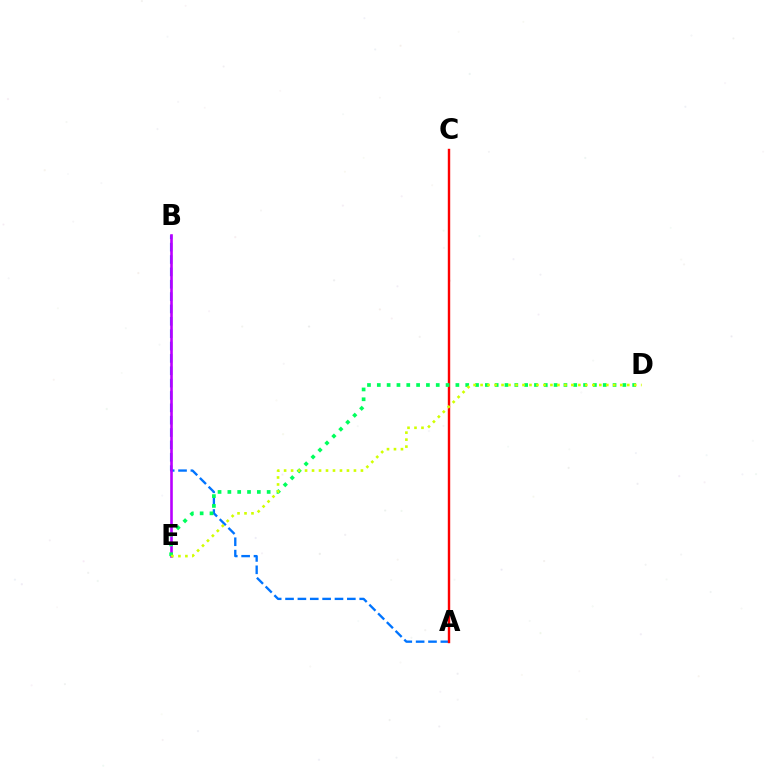{('A', 'B'): [{'color': '#0074ff', 'line_style': 'dashed', 'thickness': 1.68}], ('A', 'C'): [{'color': '#ff0000', 'line_style': 'solid', 'thickness': 1.74}], ('B', 'E'): [{'color': '#b900ff', 'line_style': 'solid', 'thickness': 1.89}], ('D', 'E'): [{'color': '#00ff5c', 'line_style': 'dotted', 'thickness': 2.67}, {'color': '#d1ff00', 'line_style': 'dotted', 'thickness': 1.9}]}